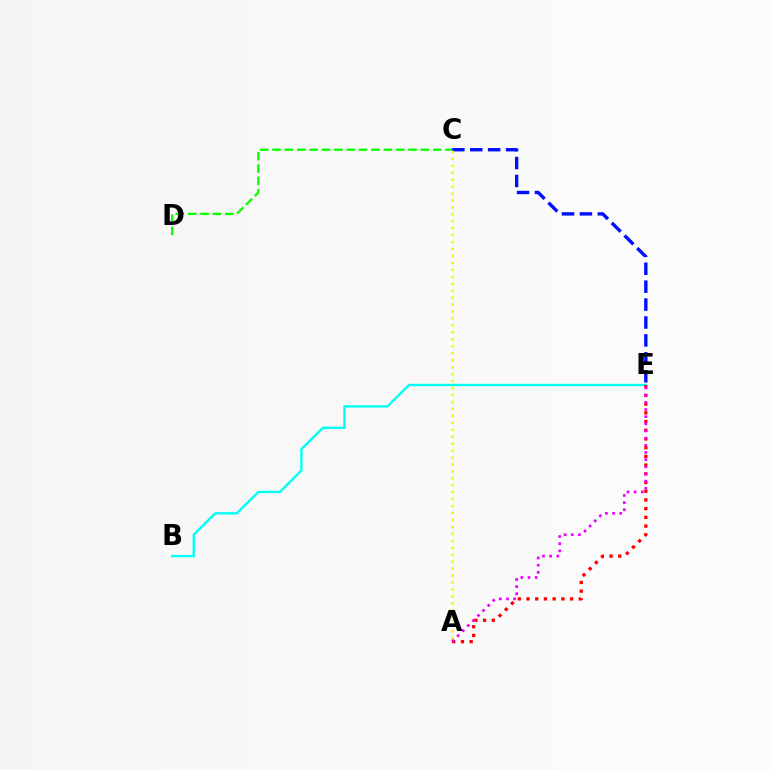{('B', 'E'): [{'color': '#00fff6', 'line_style': 'solid', 'thickness': 1.71}], ('C', 'D'): [{'color': '#08ff00', 'line_style': 'dashed', 'thickness': 1.68}], ('A', 'E'): [{'color': '#ff0000', 'line_style': 'dotted', 'thickness': 2.37}, {'color': '#ee00ff', 'line_style': 'dotted', 'thickness': 1.95}], ('C', 'E'): [{'color': '#0010ff', 'line_style': 'dashed', 'thickness': 2.43}], ('A', 'C'): [{'color': '#fcf500', 'line_style': 'dotted', 'thickness': 1.89}]}